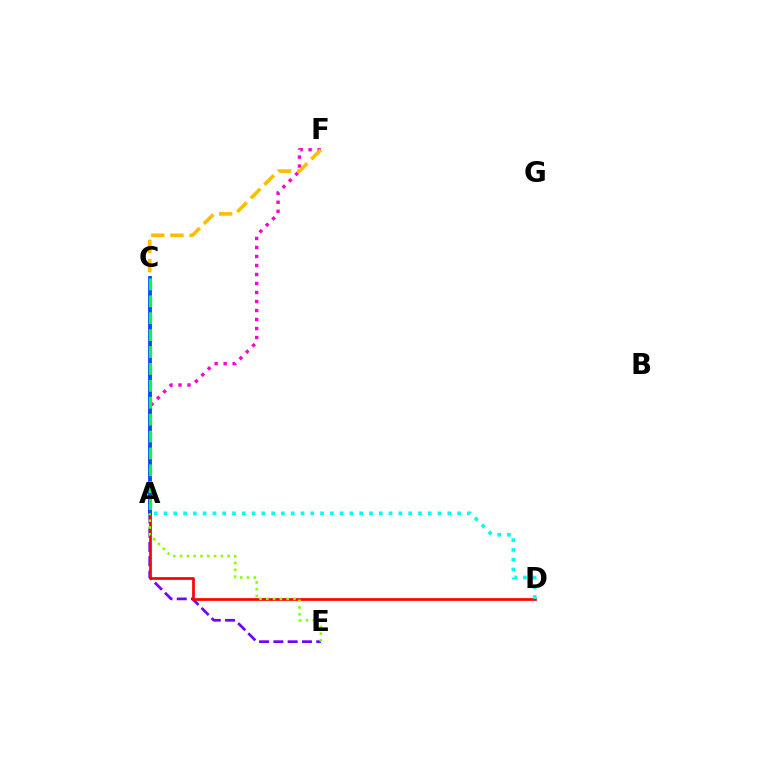{('A', 'E'): [{'color': '#7200ff', 'line_style': 'dashed', 'thickness': 1.94}, {'color': '#84ff00', 'line_style': 'dotted', 'thickness': 1.84}], ('A', 'F'): [{'color': '#ff00cf', 'line_style': 'dotted', 'thickness': 2.45}], ('A', 'D'): [{'color': '#ff0000', 'line_style': 'solid', 'thickness': 1.95}, {'color': '#00fff6', 'line_style': 'dotted', 'thickness': 2.66}], ('C', 'F'): [{'color': '#ffbd00', 'line_style': 'dashed', 'thickness': 2.61}], ('A', 'C'): [{'color': '#004bff', 'line_style': 'solid', 'thickness': 2.74}, {'color': '#00ff39', 'line_style': 'dashed', 'thickness': 2.3}]}